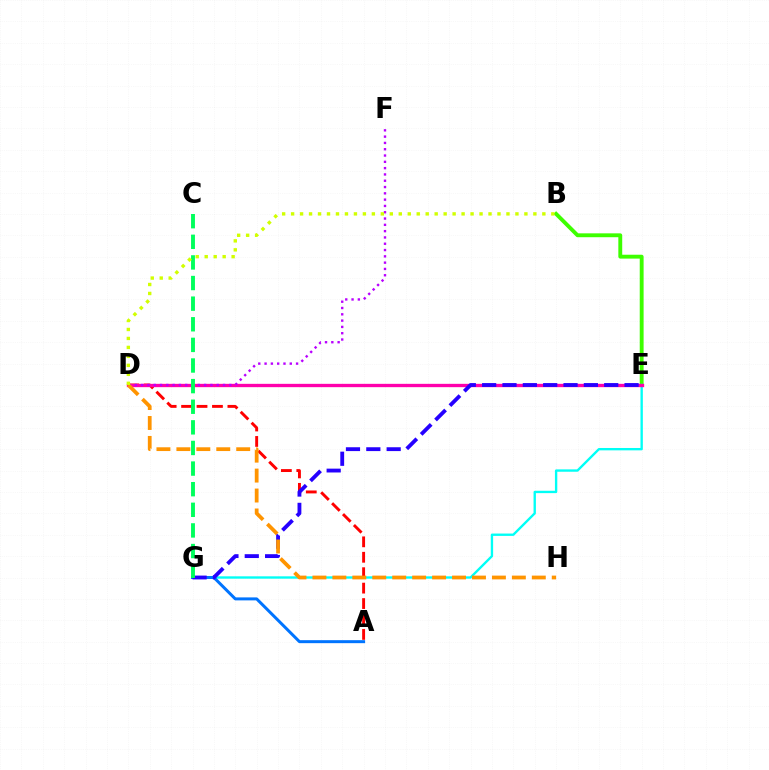{('A', 'D'): [{'color': '#ff0000', 'line_style': 'dashed', 'thickness': 2.1}], ('B', 'E'): [{'color': '#3dff00', 'line_style': 'solid', 'thickness': 2.79}], ('E', 'G'): [{'color': '#00fff6', 'line_style': 'solid', 'thickness': 1.7}, {'color': '#2500ff', 'line_style': 'dashed', 'thickness': 2.76}], ('D', 'E'): [{'color': '#ff00ac', 'line_style': 'solid', 'thickness': 2.4}], ('A', 'G'): [{'color': '#0074ff', 'line_style': 'solid', 'thickness': 2.15}], ('D', 'F'): [{'color': '#b900ff', 'line_style': 'dotted', 'thickness': 1.71}], ('D', 'H'): [{'color': '#ff9400', 'line_style': 'dashed', 'thickness': 2.71}], ('C', 'G'): [{'color': '#00ff5c', 'line_style': 'dashed', 'thickness': 2.8}], ('B', 'D'): [{'color': '#d1ff00', 'line_style': 'dotted', 'thickness': 2.44}]}